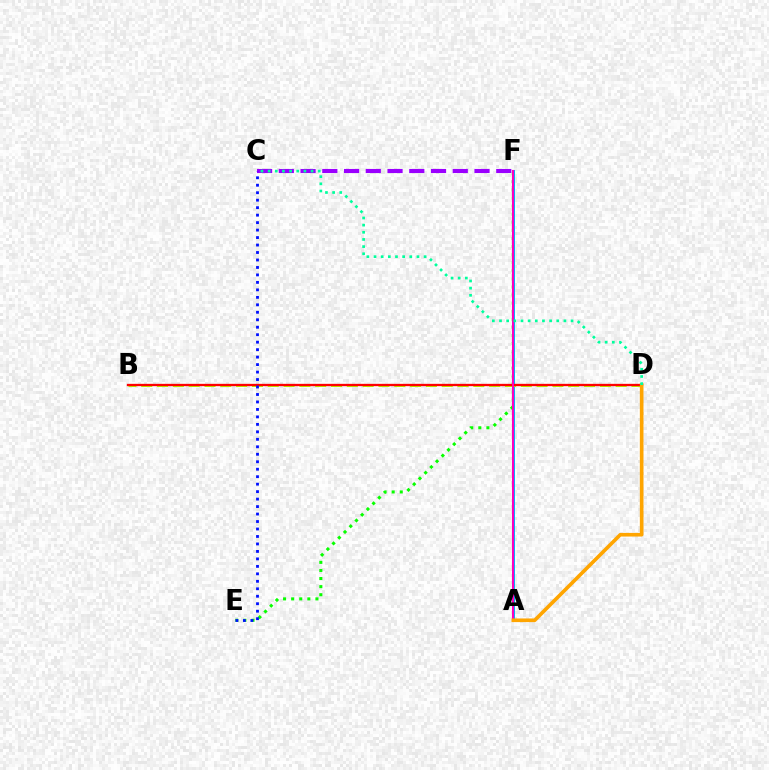{('E', 'F'): [{'color': '#08ff00', 'line_style': 'dotted', 'thickness': 2.2}], ('A', 'F'): [{'color': '#00b5ff', 'line_style': 'solid', 'thickness': 2.14}, {'color': '#ff00bd', 'line_style': 'solid', 'thickness': 1.51}], ('B', 'D'): [{'color': '#b3ff00', 'line_style': 'dashed', 'thickness': 2.15}, {'color': '#ff0000', 'line_style': 'solid', 'thickness': 1.67}], ('C', 'F'): [{'color': '#9b00ff', 'line_style': 'dashed', 'thickness': 2.95}], ('A', 'D'): [{'color': '#ffa500', 'line_style': 'solid', 'thickness': 2.62}], ('C', 'D'): [{'color': '#00ff9d', 'line_style': 'dotted', 'thickness': 1.94}], ('C', 'E'): [{'color': '#0010ff', 'line_style': 'dotted', 'thickness': 2.03}]}